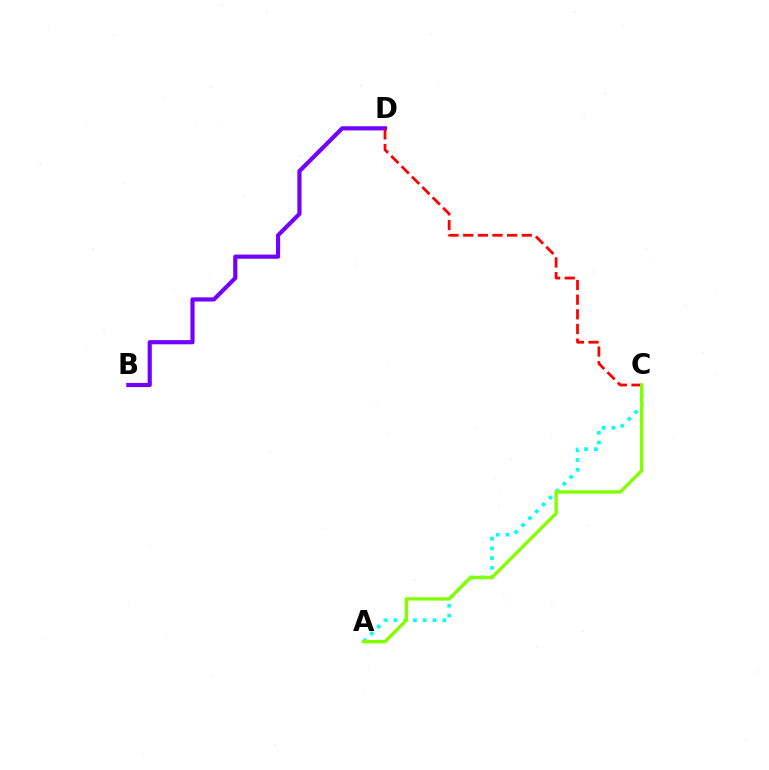{('B', 'D'): [{'color': '#7200ff', 'line_style': 'solid', 'thickness': 3.0}], ('A', 'C'): [{'color': '#00fff6', 'line_style': 'dotted', 'thickness': 2.65}, {'color': '#84ff00', 'line_style': 'solid', 'thickness': 2.43}], ('C', 'D'): [{'color': '#ff0000', 'line_style': 'dashed', 'thickness': 1.99}]}